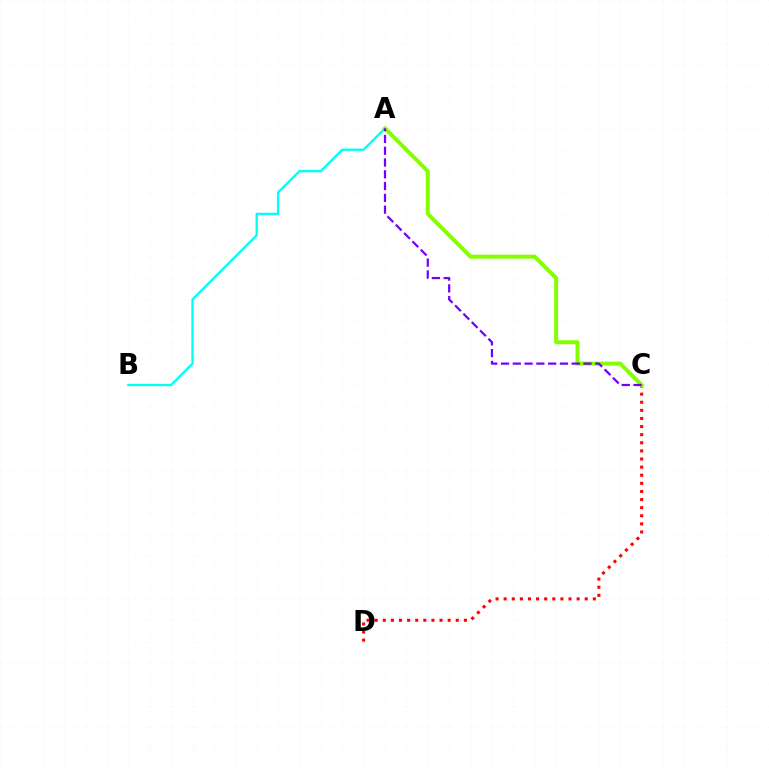{('A', 'B'): [{'color': '#00fff6', 'line_style': 'solid', 'thickness': 1.65}], ('C', 'D'): [{'color': '#ff0000', 'line_style': 'dotted', 'thickness': 2.2}], ('A', 'C'): [{'color': '#84ff00', 'line_style': 'solid', 'thickness': 2.88}, {'color': '#7200ff', 'line_style': 'dashed', 'thickness': 1.6}]}